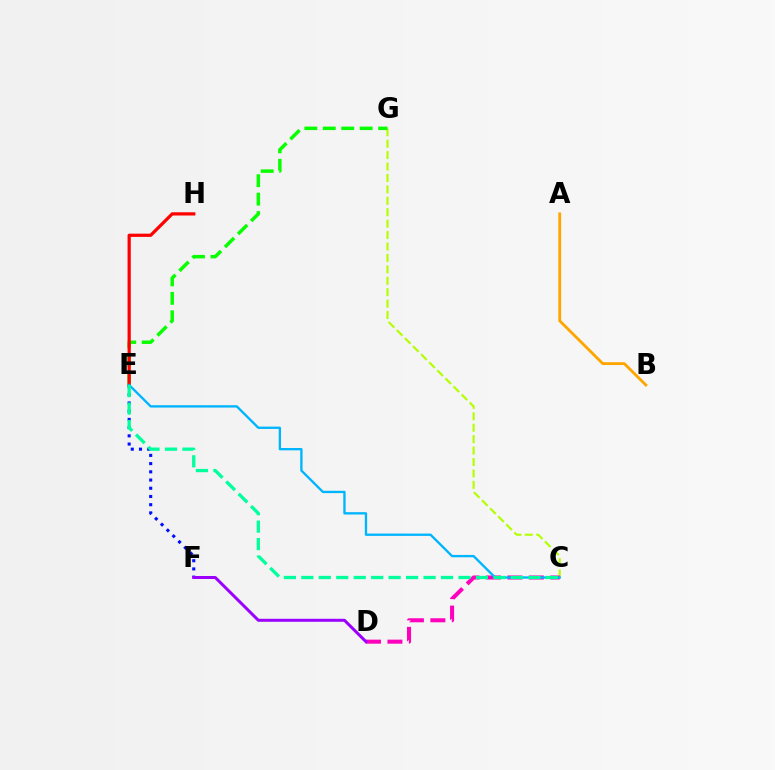{('C', 'G'): [{'color': '#b3ff00', 'line_style': 'dashed', 'thickness': 1.55}], ('E', 'F'): [{'color': '#0010ff', 'line_style': 'dotted', 'thickness': 2.23}], ('E', 'G'): [{'color': '#08ff00', 'line_style': 'dashed', 'thickness': 2.51}], ('C', 'D'): [{'color': '#ff00bd', 'line_style': 'dashed', 'thickness': 2.91}], ('E', 'H'): [{'color': '#ff0000', 'line_style': 'solid', 'thickness': 2.32}], ('A', 'B'): [{'color': '#ffa500', 'line_style': 'solid', 'thickness': 2.03}], ('C', 'E'): [{'color': '#00b5ff', 'line_style': 'solid', 'thickness': 1.68}, {'color': '#00ff9d', 'line_style': 'dashed', 'thickness': 2.37}], ('D', 'F'): [{'color': '#9b00ff', 'line_style': 'solid', 'thickness': 2.15}]}